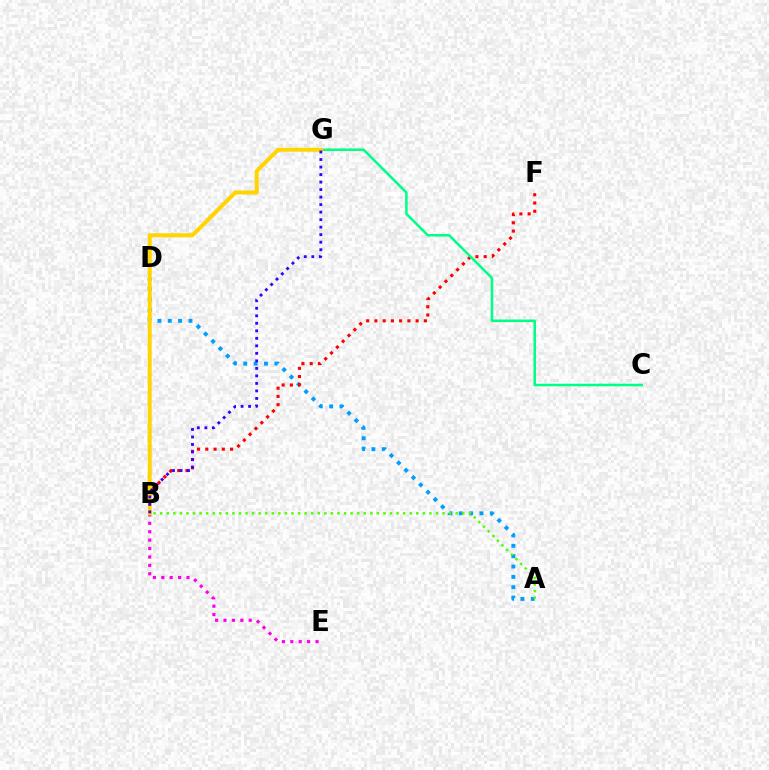{('B', 'E'): [{'color': '#ff00ed', 'line_style': 'dotted', 'thickness': 2.28}], ('A', 'D'): [{'color': '#009eff', 'line_style': 'dotted', 'thickness': 2.81}], ('B', 'F'): [{'color': '#ff0000', 'line_style': 'dotted', 'thickness': 2.24}], ('C', 'G'): [{'color': '#00ff86', 'line_style': 'solid', 'thickness': 1.82}], ('B', 'G'): [{'color': '#ffd500', 'line_style': 'solid', 'thickness': 2.88}, {'color': '#3700ff', 'line_style': 'dotted', 'thickness': 2.04}], ('A', 'B'): [{'color': '#4fff00', 'line_style': 'dotted', 'thickness': 1.78}]}